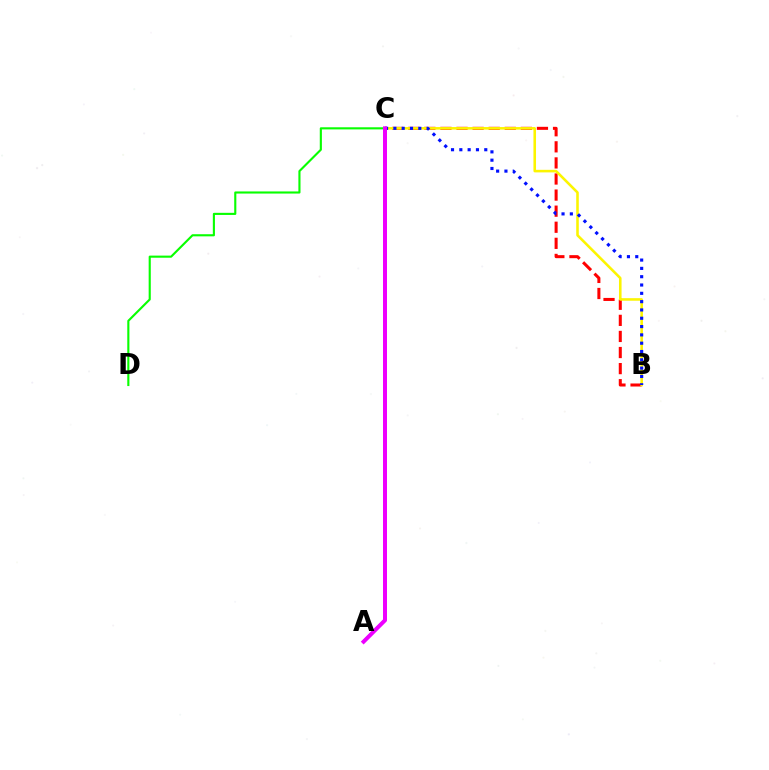{('B', 'C'): [{'color': '#ff0000', 'line_style': 'dashed', 'thickness': 2.18}, {'color': '#fcf500', 'line_style': 'solid', 'thickness': 1.85}, {'color': '#0010ff', 'line_style': 'dotted', 'thickness': 2.26}], ('A', 'C'): [{'color': '#00fff6', 'line_style': 'solid', 'thickness': 2.06}, {'color': '#ee00ff', 'line_style': 'solid', 'thickness': 2.87}], ('C', 'D'): [{'color': '#08ff00', 'line_style': 'solid', 'thickness': 1.53}]}